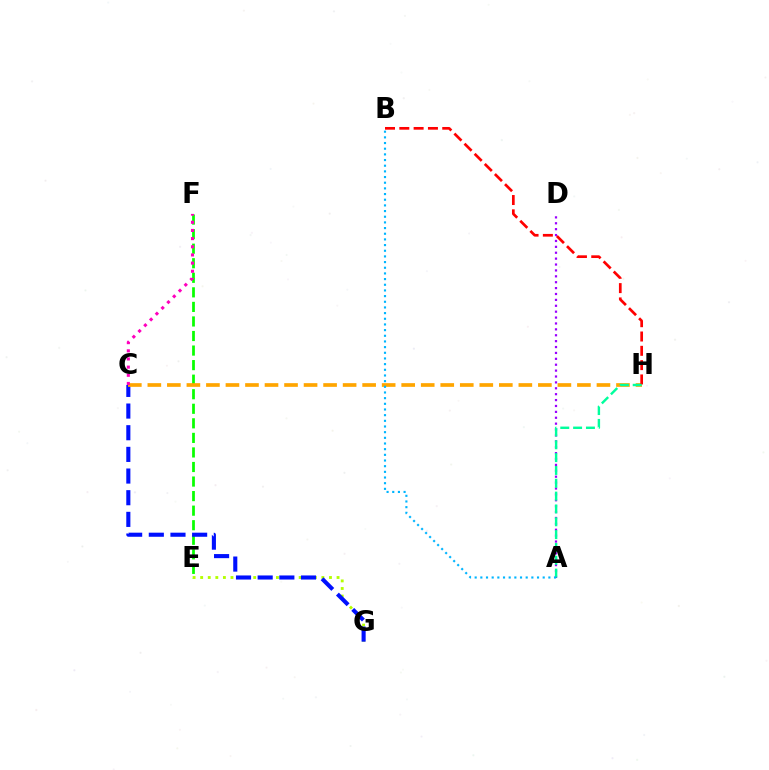{('E', 'F'): [{'color': '#08ff00', 'line_style': 'dashed', 'thickness': 1.98}], ('E', 'G'): [{'color': '#b3ff00', 'line_style': 'dotted', 'thickness': 2.06}], ('C', 'G'): [{'color': '#0010ff', 'line_style': 'dashed', 'thickness': 2.94}], ('A', 'D'): [{'color': '#9b00ff', 'line_style': 'dotted', 'thickness': 1.6}], ('C', 'H'): [{'color': '#ffa500', 'line_style': 'dashed', 'thickness': 2.65}], ('B', 'H'): [{'color': '#ff0000', 'line_style': 'dashed', 'thickness': 1.94}], ('A', 'H'): [{'color': '#00ff9d', 'line_style': 'dashed', 'thickness': 1.74}], ('C', 'F'): [{'color': '#ff00bd', 'line_style': 'dotted', 'thickness': 2.22}], ('A', 'B'): [{'color': '#00b5ff', 'line_style': 'dotted', 'thickness': 1.54}]}